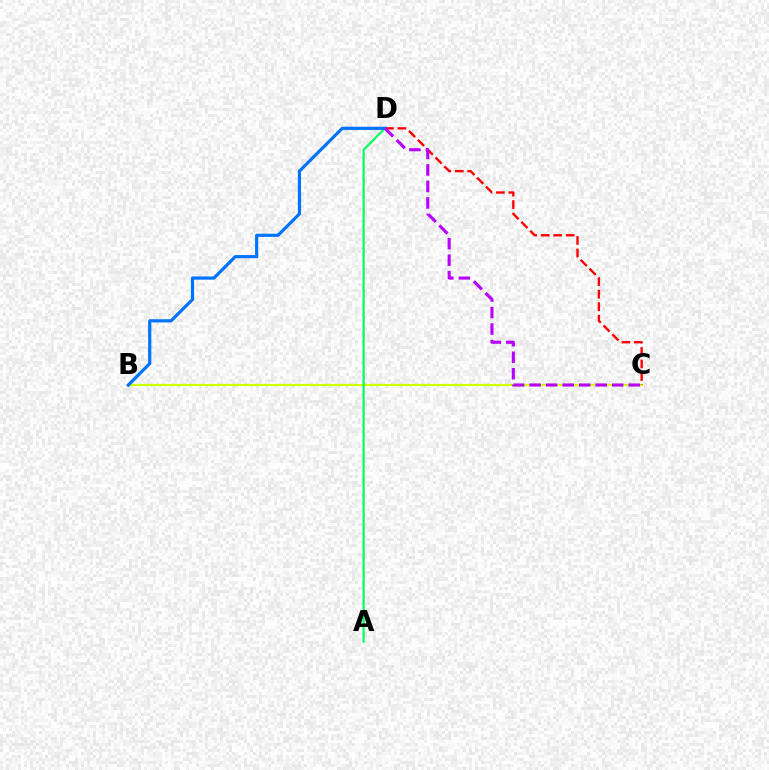{('B', 'C'): [{'color': '#d1ff00', 'line_style': 'solid', 'thickness': 1.56}], ('C', 'D'): [{'color': '#ff0000', 'line_style': 'dashed', 'thickness': 1.7}, {'color': '#b900ff', 'line_style': 'dashed', 'thickness': 2.24}], ('A', 'D'): [{'color': '#00ff5c', 'line_style': 'solid', 'thickness': 1.57}], ('B', 'D'): [{'color': '#0074ff', 'line_style': 'solid', 'thickness': 2.3}]}